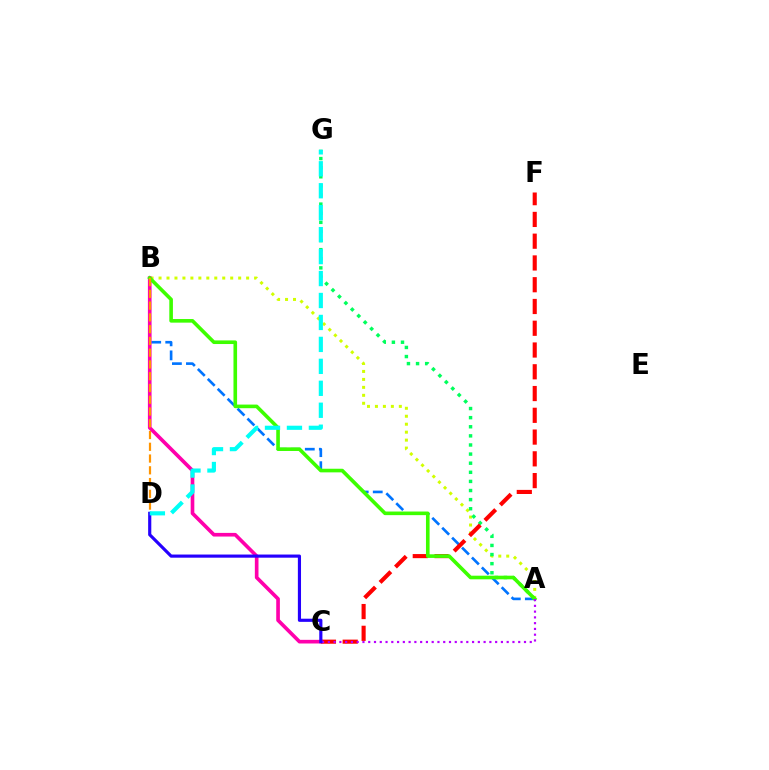{('A', 'B'): [{'color': '#0074ff', 'line_style': 'dashed', 'thickness': 1.91}, {'color': '#d1ff00', 'line_style': 'dotted', 'thickness': 2.16}, {'color': '#3dff00', 'line_style': 'solid', 'thickness': 2.6}], ('A', 'G'): [{'color': '#00ff5c', 'line_style': 'dotted', 'thickness': 2.47}], ('C', 'F'): [{'color': '#ff0000', 'line_style': 'dashed', 'thickness': 2.96}], ('B', 'C'): [{'color': '#ff00ac', 'line_style': 'solid', 'thickness': 2.63}], ('A', 'C'): [{'color': '#b900ff', 'line_style': 'dotted', 'thickness': 1.57}], ('C', 'D'): [{'color': '#2500ff', 'line_style': 'solid', 'thickness': 2.27}], ('B', 'D'): [{'color': '#ff9400', 'line_style': 'dashed', 'thickness': 1.6}], ('D', 'G'): [{'color': '#00fff6', 'line_style': 'dashed', 'thickness': 2.98}]}